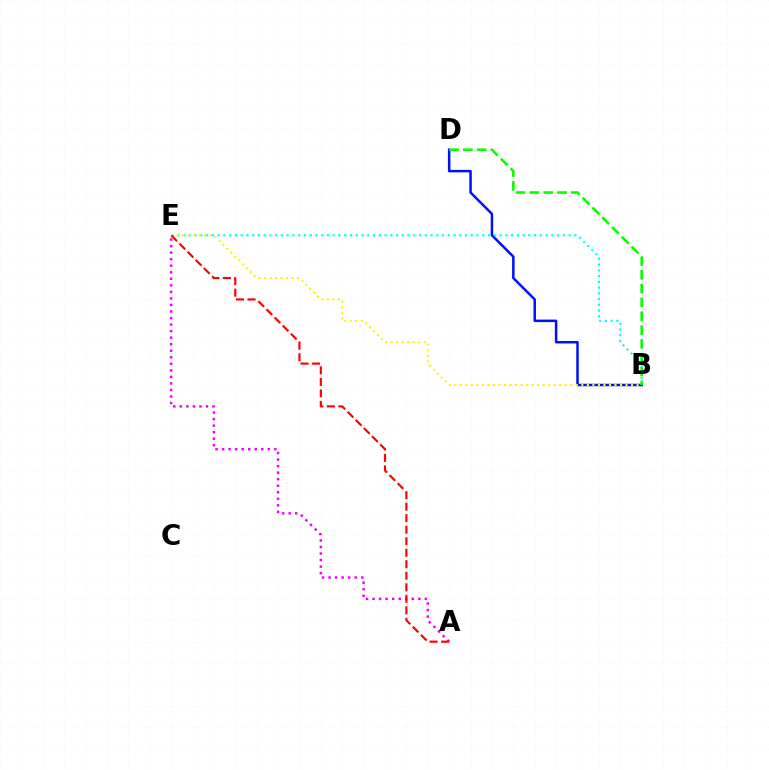{('B', 'D'): [{'color': '#0010ff', 'line_style': 'solid', 'thickness': 1.8}, {'color': '#08ff00', 'line_style': 'dashed', 'thickness': 1.88}], ('B', 'E'): [{'color': '#00fff6', 'line_style': 'dotted', 'thickness': 1.56}, {'color': '#fcf500', 'line_style': 'dotted', 'thickness': 1.5}], ('A', 'E'): [{'color': '#ee00ff', 'line_style': 'dotted', 'thickness': 1.78}, {'color': '#ff0000', 'line_style': 'dashed', 'thickness': 1.56}]}